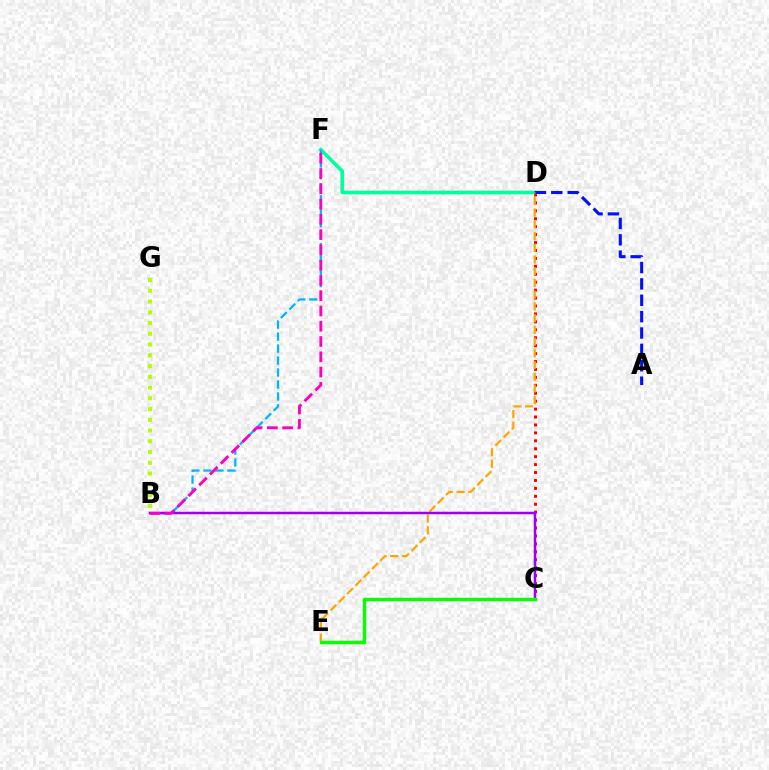{('C', 'D'): [{'color': '#ff0000', 'line_style': 'dotted', 'thickness': 2.15}], ('D', 'F'): [{'color': '#00ff9d', 'line_style': 'solid', 'thickness': 2.58}], ('A', 'D'): [{'color': '#0010ff', 'line_style': 'dashed', 'thickness': 2.22}], ('B', 'F'): [{'color': '#00b5ff', 'line_style': 'dashed', 'thickness': 1.63}, {'color': '#ff00bd', 'line_style': 'dashed', 'thickness': 2.08}], ('D', 'E'): [{'color': '#ffa500', 'line_style': 'dashed', 'thickness': 1.59}], ('B', 'C'): [{'color': '#9b00ff', 'line_style': 'solid', 'thickness': 1.8}], ('B', 'G'): [{'color': '#b3ff00', 'line_style': 'dotted', 'thickness': 2.92}], ('C', 'E'): [{'color': '#08ff00', 'line_style': 'solid', 'thickness': 2.46}]}